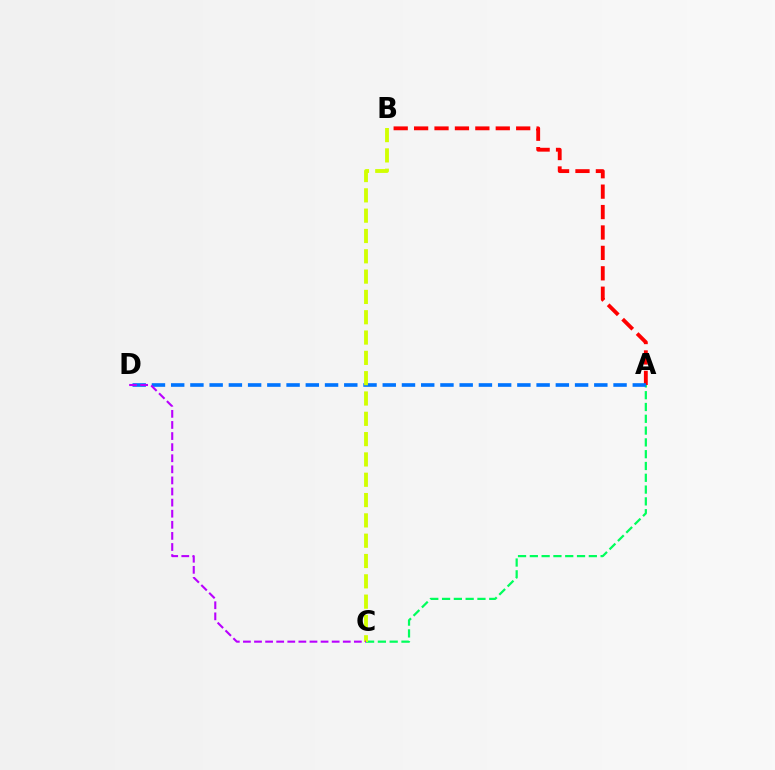{('A', 'C'): [{'color': '#00ff5c', 'line_style': 'dashed', 'thickness': 1.6}], ('A', 'B'): [{'color': '#ff0000', 'line_style': 'dashed', 'thickness': 2.77}], ('A', 'D'): [{'color': '#0074ff', 'line_style': 'dashed', 'thickness': 2.61}], ('B', 'C'): [{'color': '#d1ff00', 'line_style': 'dashed', 'thickness': 2.76}], ('C', 'D'): [{'color': '#b900ff', 'line_style': 'dashed', 'thickness': 1.51}]}